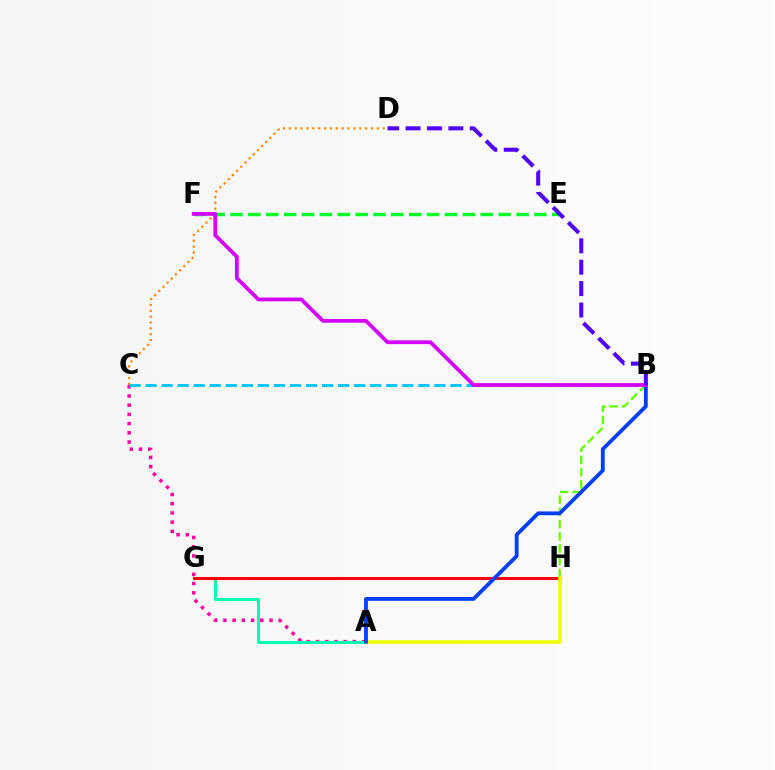{('C', 'D'): [{'color': '#ff8800', 'line_style': 'dotted', 'thickness': 1.59}], ('A', 'C'): [{'color': '#ff00a0', 'line_style': 'dotted', 'thickness': 2.5}], ('E', 'F'): [{'color': '#00ff27', 'line_style': 'dashed', 'thickness': 2.43}], ('A', 'G'): [{'color': '#00ffaf', 'line_style': 'solid', 'thickness': 2.19}], ('G', 'H'): [{'color': '#ff0000', 'line_style': 'solid', 'thickness': 2.13}], ('B', 'C'): [{'color': '#00c7ff', 'line_style': 'dashed', 'thickness': 2.18}], ('B', 'H'): [{'color': '#66ff00', 'line_style': 'dashed', 'thickness': 1.66}], ('A', 'H'): [{'color': '#eeff00', 'line_style': 'solid', 'thickness': 2.54}], ('A', 'B'): [{'color': '#003fff', 'line_style': 'solid', 'thickness': 2.75}], ('B', 'F'): [{'color': '#d600ff', 'line_style': 'solid', 'thickness': 2.72}], ('B', 'D'): [{'color': '#4f00ff', 'line_style': 'dashed', 'thickness': 2.91}]}